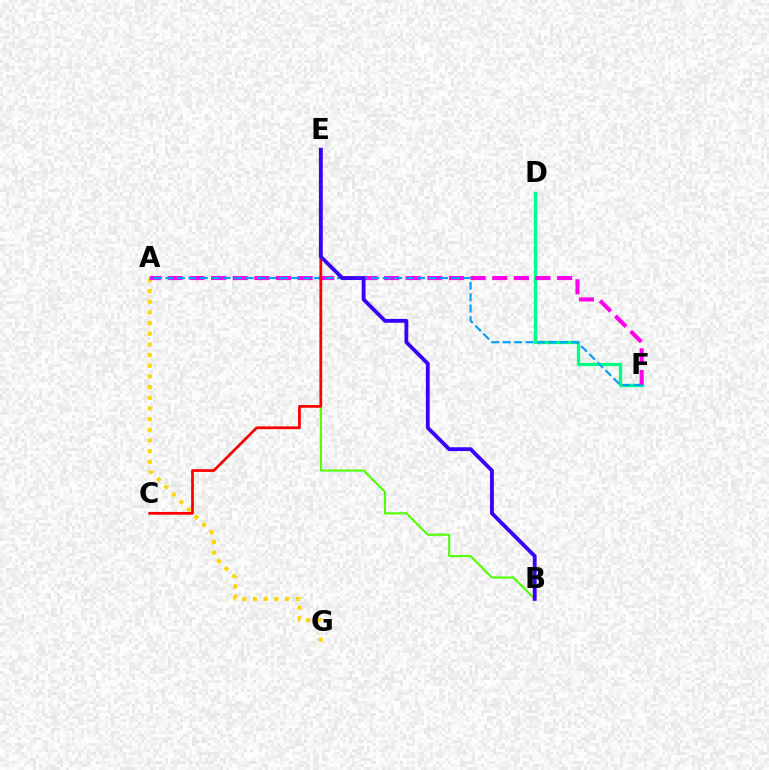{('A', 'G'): [{'color': '#ffd500', 'line_style': 'dotted', 'thickness': 2.9}], ('D', 'F'): [{'color': '#00ff86', 'line_style': 'solid', 'thickness': 2.4}], ('B', 'E'): [{'color': '#4fff00', 'line_style': 'solid', 'thickness': 1.5}, {'color': '#3700ff', 'line_style': 'solid', 'thickness': 2.75}], ('A', 'F'): [{'color': '#ff00ed', 'line_style': 'dashed', 'thickness': 2.94}, {'color': '#009eff', 'line_style': 'dashed', 'thickness': 1.55}], ('C', 'E'): [{'color': '#ff0000', 'line_style': 'solid', 'thickness': 1.97}]}